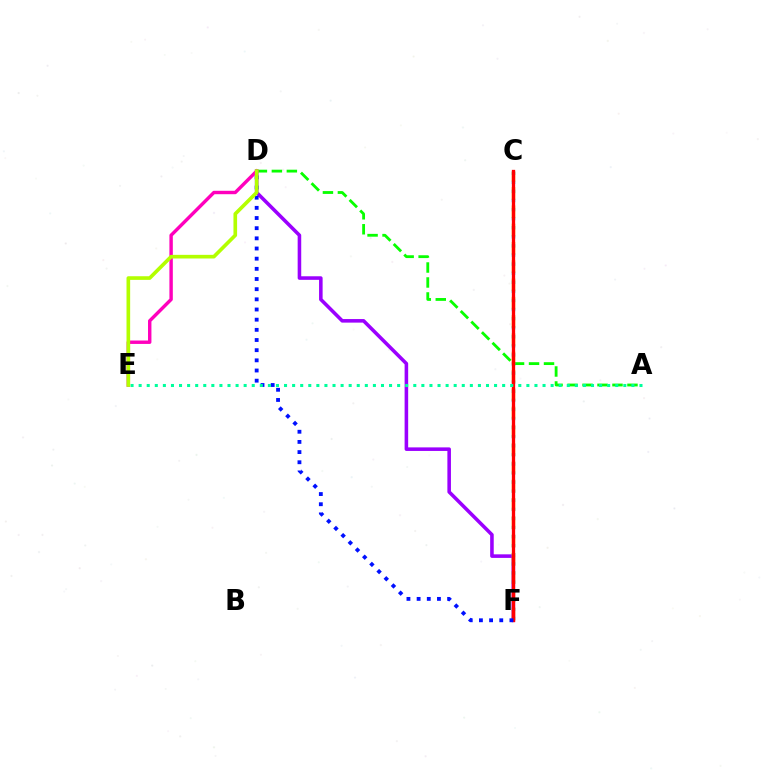{('D', 'F'): [{'color': '#9b00ff', 'line_style': 'solid', 'thickness': 2.57}, {'color': '#0010ff', 'line_style': 'dotted', 'thickness': 2.76}], ('A', 'D'): [{'color': '#08ff00', 'line_style': 'dashed', 'thickness': 2.03}], ('C', 'F'): [{'color': '#00b5ff', 'line_style': 'dotted', 'thickness': 2.47}, {'color': '#ffa500', 'line_style': 'dashed', 'thickness': 2.48}, {'color': '#ff0000', 'line_style': 'solid', 'thickness': 2.38}], ('A', 'E'): [{'color': '#00ff9d', 'line_style': 'dotted', 'thickness': 2.19}], ('D', 'E'): [{'color': '#ff00bd', 'line_style': 'solid', 'thickness': 2.46}, {'color': '#b3ff00', 'line_style': 'solid', 'thickness': 2.63}]}